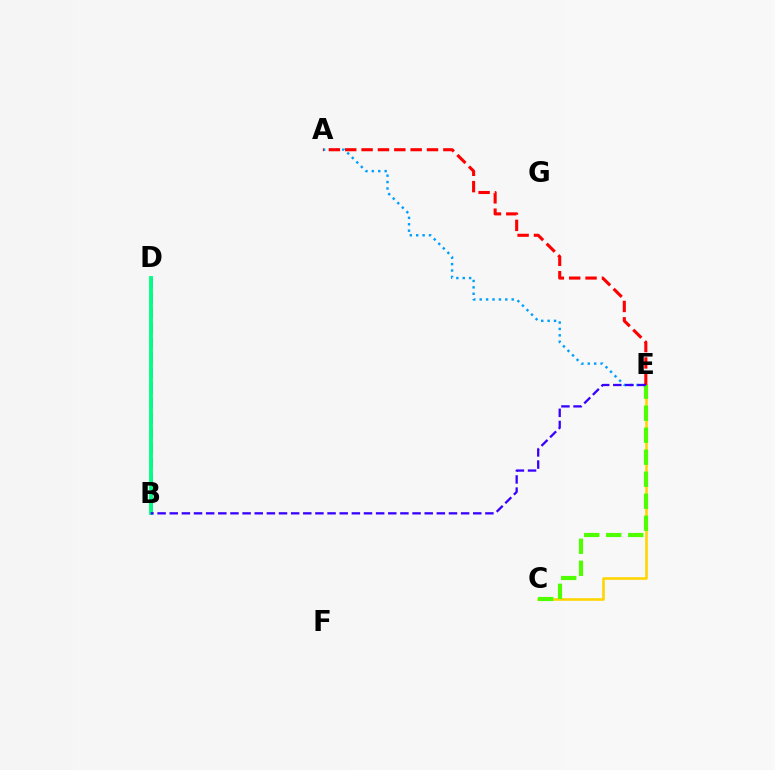{('C', 'E'): [{'color': '#ffd500', 'line_style': 'solid', 'thickness': 1.88}, {'color': '#4fff00', 'line_style': 'dashed', 'thickness': 2.99}], ('B', 'D'): [{'color': '#ff00ed', 'line_style': 'dashed', 'thickness': 2.04}, {'color': '#00ff86', 'line_style': 'solid', 'thickness': 2.79}], ('A', 'E'): [{'color': '#009eff', 'line_style': 'dotted', 'thickness': 1.74}, {'color': '#ff0000', 'line_style': 'dashed', 'thickness': 2.22}], ('B', 'E'): [{'color': '#3700ff', 'line_style': 'dashed', 'thickness': 1.65}]}